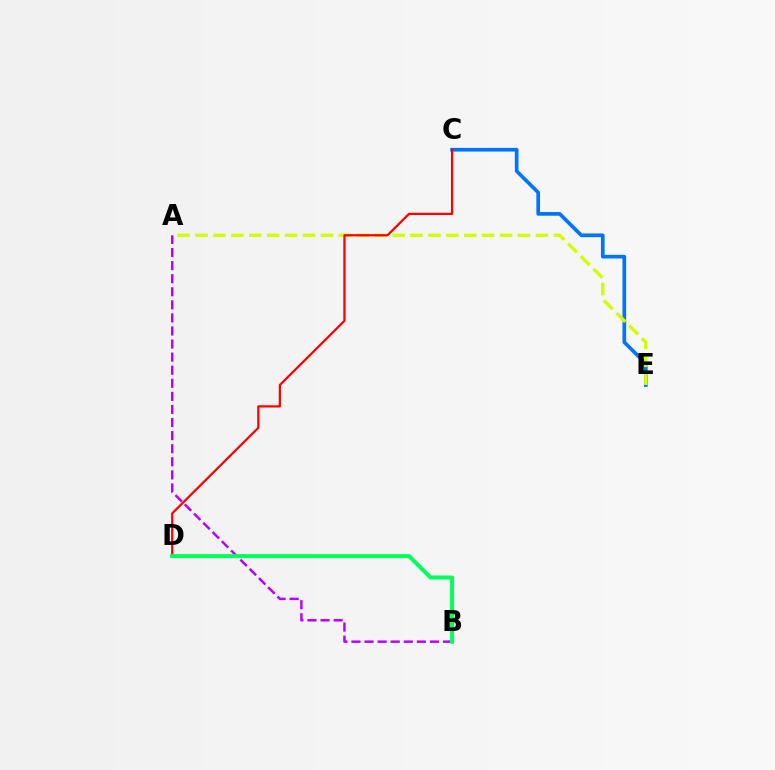{('C', 'E'): [{'color': '#0074ff', 'line_style': 'solid', 'thickness': 2.65}], ('A', 'E'): [{'color': '#d1ff00', 'line_style': 'dashed', 'thickness': 2.43}], ('A', 'B'): [{'color': '#b900ff', 'line_style': 'dashed', 'thickness': 1.78}], ('C', 'D'): [{'color': '#ff0000', 'line_style': 'solid', 'thickness': 1.61}], ('B', 'D'): [{'color': '#00ff5c', 'line_style': 'solid', 'thickness': 2.87}]}